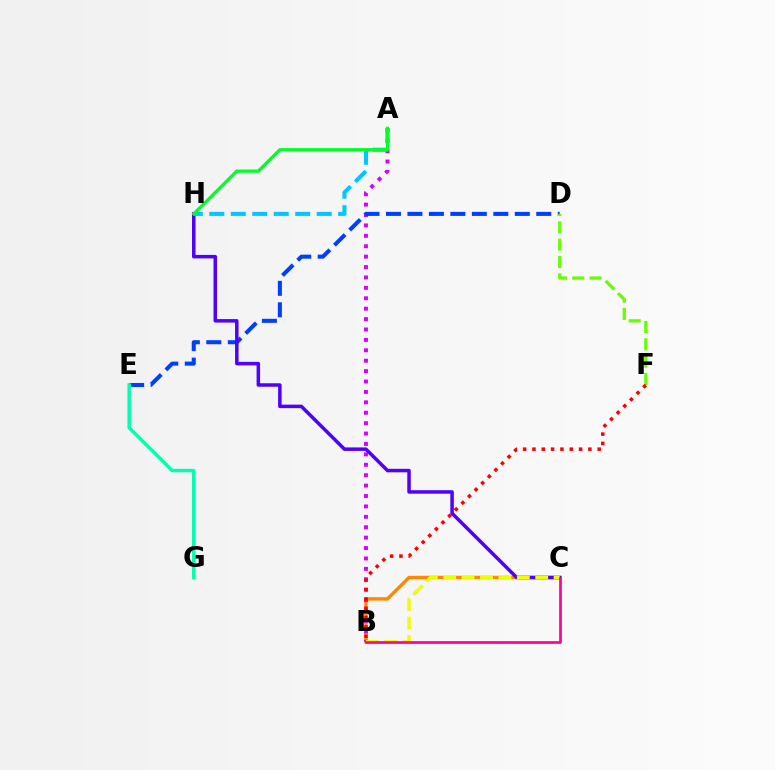{('B', 'C'): [{'color': '#ff8800', 'line_style': 'solid', 'thickness': 2.47}, {'color': '#eeff00', 'line_style': 'dashed', 'thickness': 2.5}, {'color': '#ff00a0', 'line_style': 'solid', 'thickness': 1.96}], ('A', 'B'): [{'color': '#d600ff', 'line_style': 'dotted', 'thickness': 2.83}], ('D', 'E'): [{'color': '#003fff', 'line_style': 'dashed', 'thickness': 2.92}], ('C', 'H'): [{'color': '#4f00ff', 'line_style': 'solid', 'thickness': 2.52}], ('A', 'H'): [{'color': '#00c7ff', 'line_style': 'dashed', 'thickness': 2.92}, {'color': '#00ff27', 'line_style': 'solid', 'thickness': 2.31}], ('D', 'F'): [{'color': '#66ff00', 'line_style': 'dashed', 'thickness': 2.35}], ('E', 'G'): [{'color': '#00ffaf', 'line_style': 'solid', 'thickness': 2.5}], ('B', 'F'): [{'color': '#ff0000', 'line_style': 'dotted', 'thickness': 2.53}]}